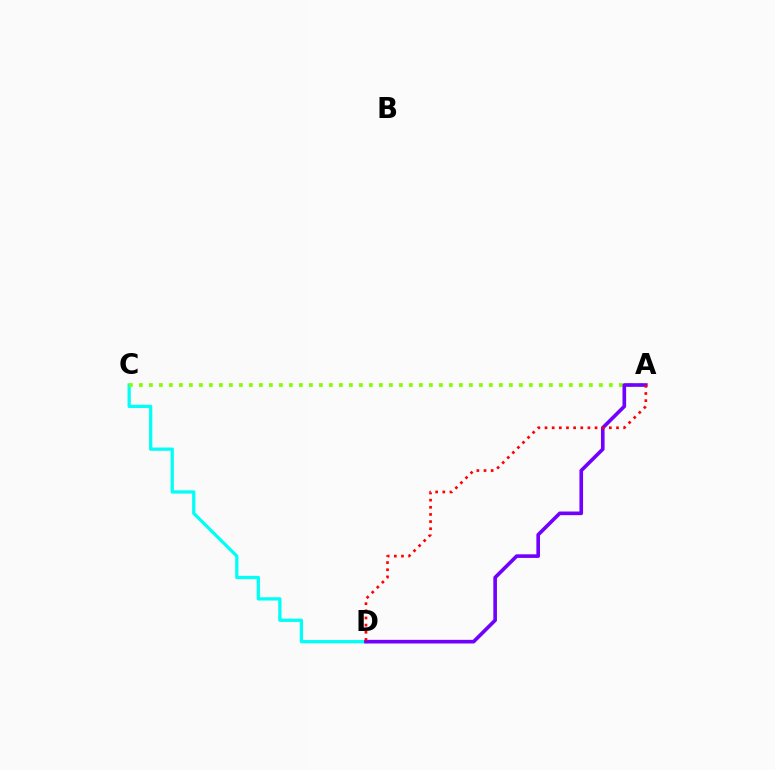{('C', 'D'): [{'color': '#00fff6', 'line_style': 'solid', 'thickness': 2.35}], ('A', 'C'): [{'color': '#84ff00', 'line_style': 'dotted', 'thickness': 2.72}], ('A', 'D'): [{'color': '#7200ff', 'line_style': 'solid', 'thickness': 2.62}, {'color': '#ff0000', 'line_style': 'dotted', 'thickness': 1.94}]}